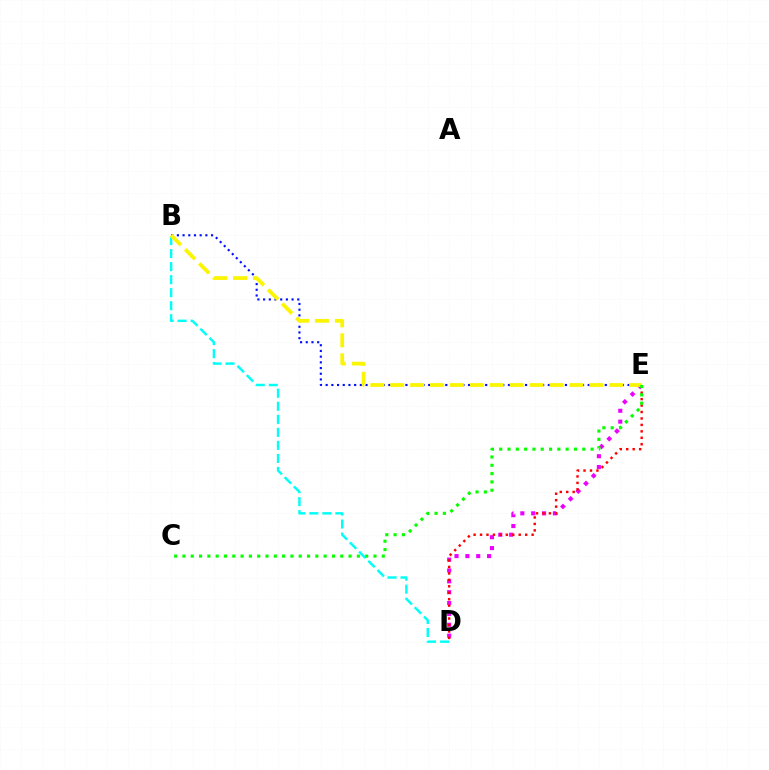{('B', 'E'): [{'color': '#0010ff', 'line_style': 'dotted', 'thickness': 1.55}, {'color': '#fcf500', 'line_style': 'dashed', 'thickness': 2.71}], ('D', 'E'): [{'color': '#ee00ff', 'line_style': 'dotted', 'thickness': 2.95}, {'color': '#ff0000', 'line_style': 'dotted', 'thickness': 1.75}], ('B', 'D'): [{'color': '#00fff6', 'line_style': 'dashed', 'thickness': 1.77}], ('C', 'E'): [{'color': '#08ff00', 'line_style': 'dotted', 'thickness': 2.26}]}